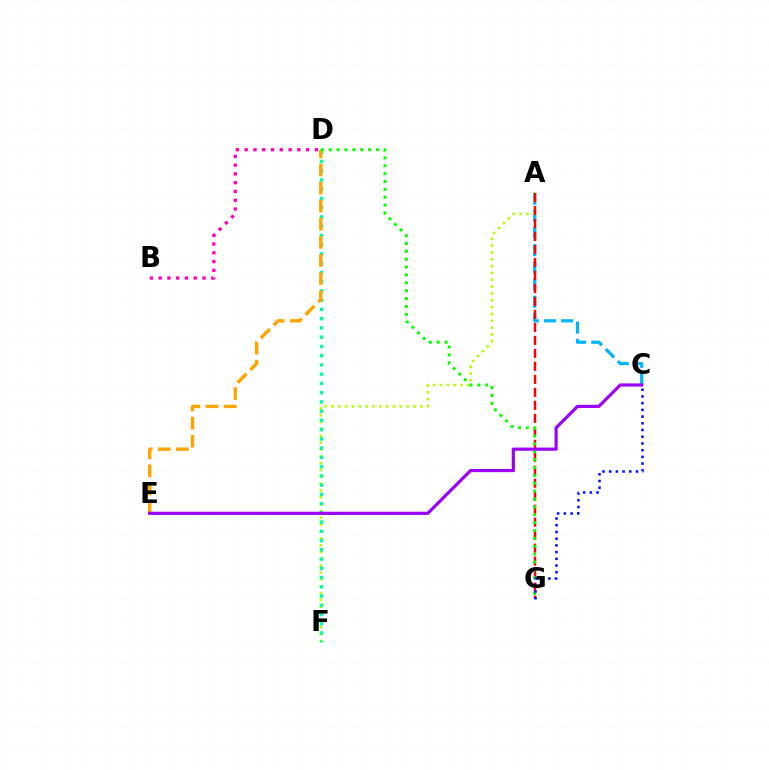{('A', 'C'): [{'color': '#00b5ff', 'line_style': 'dashed', 'thickness': 2.33}], ('B', 'D'): [{'color': '#ff00bd', 'line_style': 'dotted', 'thickness': 2.38}], ('A', 'F'): [{'color': '#b3ff00', 'line_style': 'dotted', 'thickness': 1.86}], ('A', 'G'): [{'color': '#ff0000', 'line_style': 'dashed', 'thickness': 1.76}], ('D', 'F'): [{'color': '#00ff9d', 'line_style': 'dotted', 'thickness': 2.51}], ('D', 'E'): [{'color': '#ffa500', 'line_style': 'dashed', 'thickness': 2.46}], ('D', 'G'): [{'color': '#08ff00', 'line_style': 'dotted', 'thickness': 2.14}], ('C', 'G'): [{'color': '#0010ff', 'line_style': 'dotted', 'thickness': 1.82}], ('C', 'E'): [{'color': '#9b00ff', 'line_style': 'solid', 'thickness': 2.28}]}